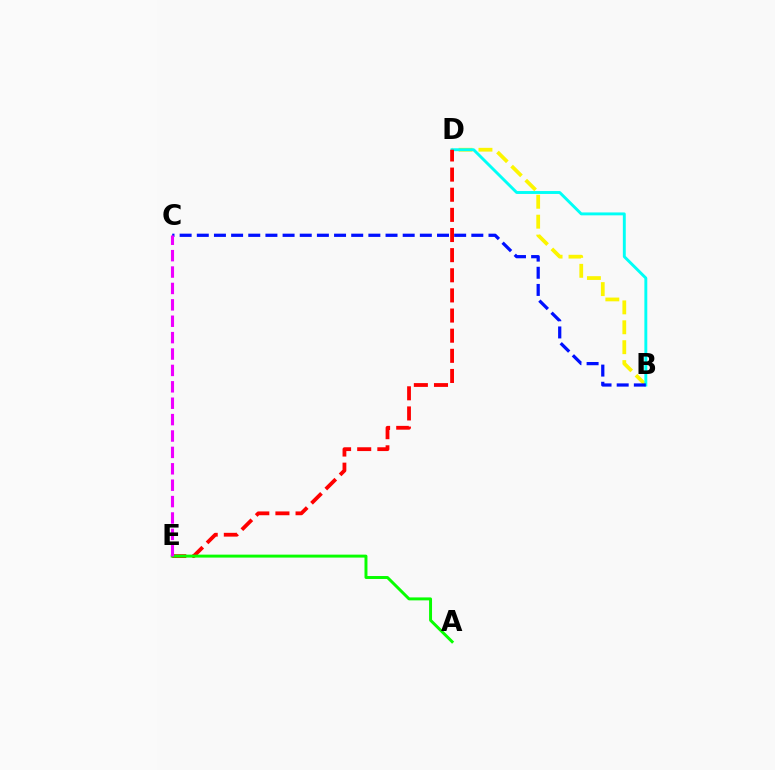{('B', 'D'): [{'color': '#fcf500', 'line_style': 'dashed', 'thickness': 2.7}, {'color': '#00fff6', 'line_style': 'solid', 'thickness': 2.09}], ('B', 'C'): [{'color': '#0010ff', 'line_style': 'dashed', 'thickness': 2.33}], ('D', 'E'): [{'color': '#ff0000', 'line_style': 'dashed', 'thickness': 2.74}], ('A', 'E'): [{'color': '#08ff00', 'line_style': 'solid', 'thickness': 2.13}], ('C', 'E'): [{'color': '#ee00ff', 'line_style': 'dashed', 'thickness': 2.23}]}